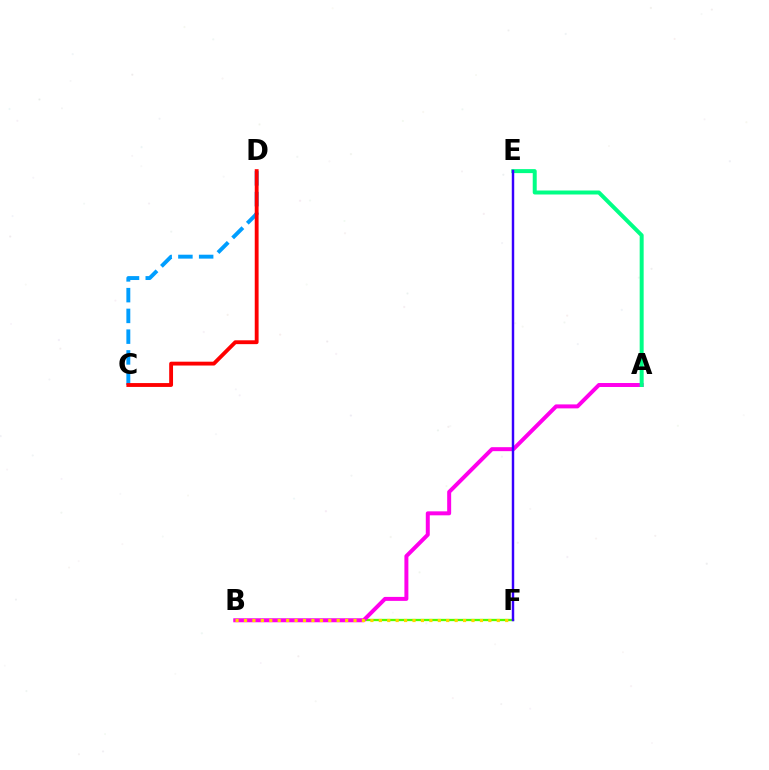{('B', 'F'): [{'color': '#4fff00', 'line_style': 'solid', 'thickness': 1.65}, {'color': '#ffd500', 'line_style': 'dotted', 'thickness': 2.29}], ('A', 'B'): [{'color': '#ff00ed', 'line_style': 'solid', 'thickness': 2.86}], ('C', 'D'): [{'color': '#009eff', 'line_style': 'dashed', 'thickness': 2.82}, {'color': '#ff0000', 'line_style': 'solid', 'thickness': 2.77}], ('A', 'E'): [{'color': '#00ff86', 'line_style': 'solid', 'thickness': 2.87}], ('E', 'F'): [{'color': '#3700ff', 'line_style': 'solid', 'thickness': 1.76}]}